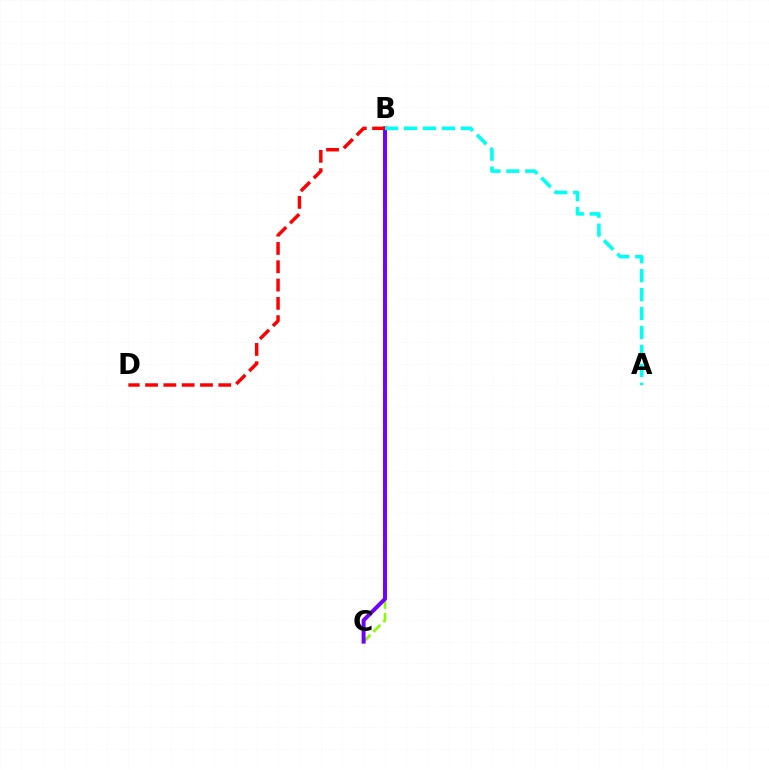{('B', 'C'): [{'color': '#84ff00', 'line_style': 'dashed', 'thickness': 1.89}, {'color': '#7200ff', 'line_style': 'solid', 'thickness': 2.84}], ('A', 'B'): [{'color': '#00fff6', 'line_style': 'dashed', 'thickness': 2.57}], ('B', 'D'): [{'color': '#ff0000', 'line_style': 'dashed', 'thickness': 2.49}]}